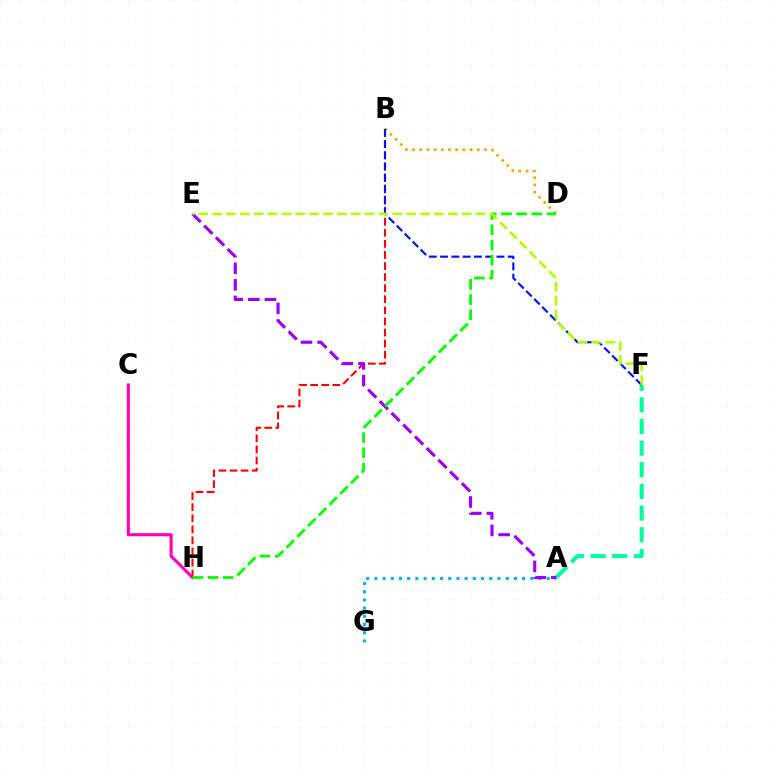{('A', 'F'): [{'color': '#00ff9d', 'line_style': 'dashed', 'thickness': 2.94}], ('A', 'G'): [{'color': '#00b5ff', 'line_style': 'dotted', 'thickness': 2.23}], ('B', 'H'): [{'color': '#ff0000', 'line_style': 'dashed', 'thickness': 1.51}], ('B', 'D'): [{'color': '#ffa500', 'line_style': 'dotted', 'thickness': 1.96}], ('C', 'H'): [{'color': '#ff00bd', 'line_style': 'solid', 'thickness': 2.24}], ('B', 'F'): [{'color': '#0010ff', 'line_style': 'dashed', 'thickness': 1.53}], ('A', 'E'): [{'color': '#9b00ff', 'line_style': 'dashed', 'thickness': 2.25}], ('D', 'H'): [{'color': '#08ff00', 'line_style': 'dashed', 'thickness': 2.06}], ('E', 'F'): [{'color': '#b3ff00', 'line_style': 'dashed', 'thickness': 1.88}]}